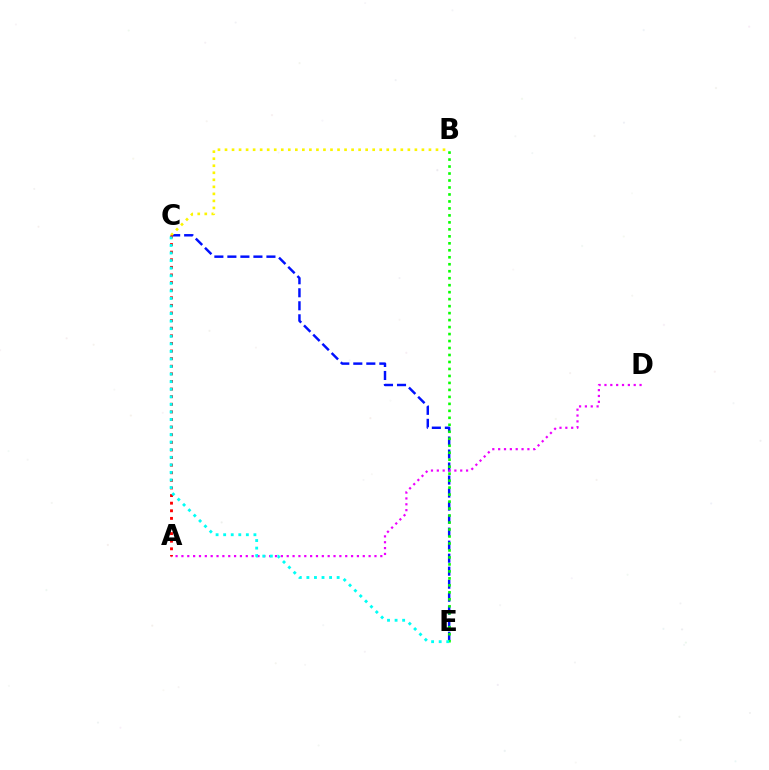{('C', 'E'): [{'color': '#0010ff', 'line_style': 'dashed', 'thickness': 1.77}, {'color': '#00fff6', 'line_style': 'dotted', 'thickness': 2.06}], ('A', 'D'): [{'color': '#ee00ff', 'line_style': 'dotted', 'thickness': 1.59}], ('B', 'C'): [{'color': '#fcf500', 'line_style': 'dotted', 'thickness': 1.91}], ('A', 'C'): [{'color': '#ff0000', 'line_style': 'dotted', 'thickness': 2.07}], ('B', 'E'): [{'color': '#08ff00', 'line_style': 'dotted', 'thickness': 1.9}]}